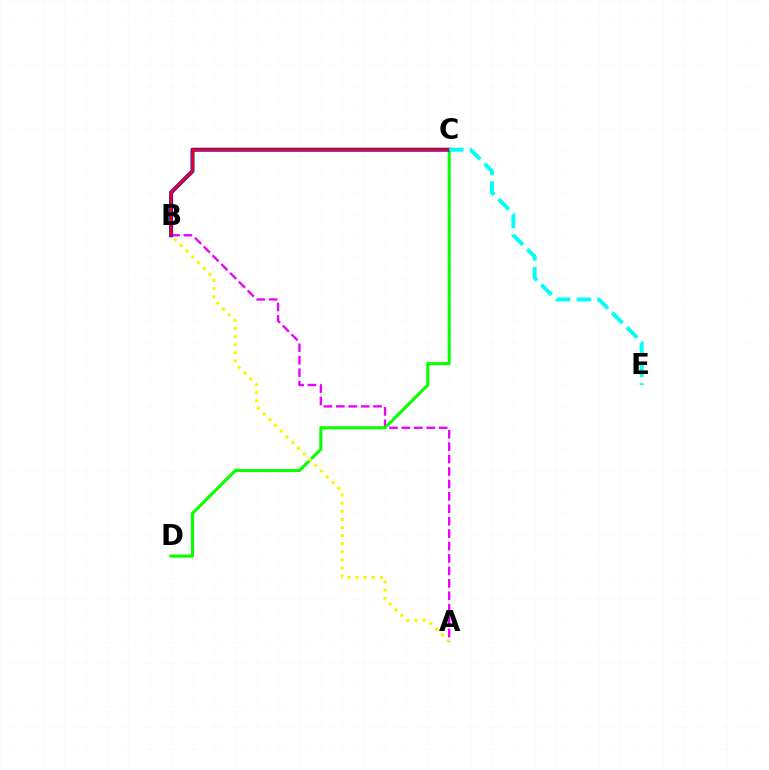{('A', 'B'): [{'color': '#ee00ff', 'line_style': 'dashed', 'thickness': 1.69}, {'color': '#fcf500', 'line_style': 'dotted', 'thickness': 2.2}], ('C', 'D'): [{'color': '#08ff00', 'line_style': 'solid', 'thickness': 2.2}], ('B', 'C'): [{'color': '#0010ff', 'line_style': 'solid', 'thickness': 2.86}, {'color': '#ff0000', 'line_style': 'solid', 'thickness': 1.85}], ('C', 'E'): [{'color': '#00fff6', 'line_style': 'dashed', 'thickness': 2.8}]}